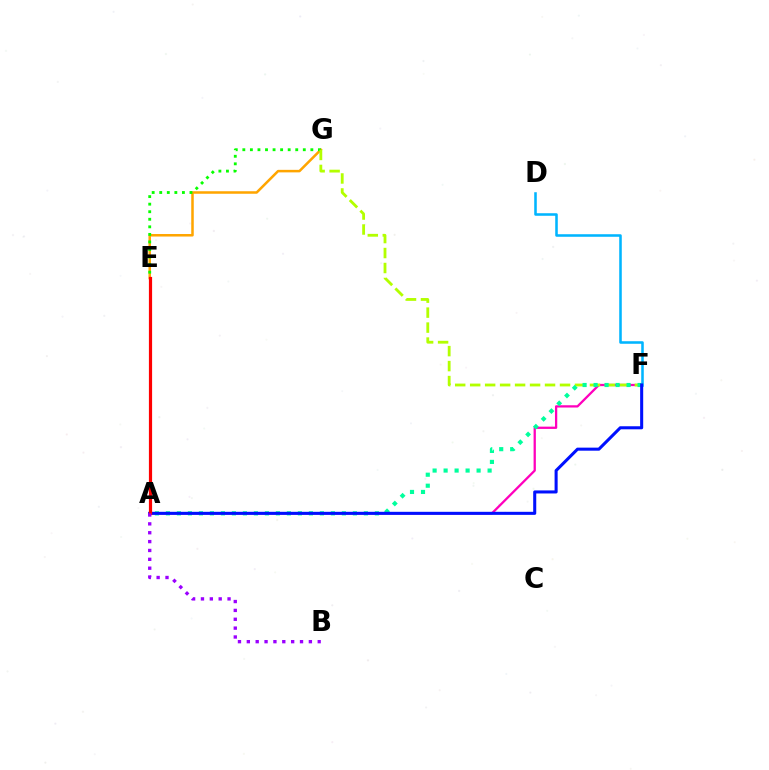{('E', 'G'): [{'color': '#ffa500', 'line_style': 'solid', 'thickness': 1.82}, {'color': '#08ff00', 'line_style': 'dotted', 'thickness': 2.05}], ('A', 'F'): [{'color': '#ff00bd', 'line_style': 'solid', 'thickness': 1.64}, {'color': '#00ff9d', 'line_style': 'dotted', 'thickness': 2.99}, {'color': '#0010ff', 'line_style': 'solid', 'thickness': 2.2}], ('F', 'G'): [{'color': '#b3ff00', 'line_style': 'dashed', 'thickness': 2.03}], ('D', 'F'): [{'color': '#00b5ff', 'line_style': 'solid', 'thickness': 1.84}], ('A', 'E'): [{'color': '#ff0000', 'line_style': 'solid', 'thickness': 2.3}], ('A', 'B'): [{'color': '#9b00ff', 'line_style': 'dotted', 'thickness': 2.41}]}